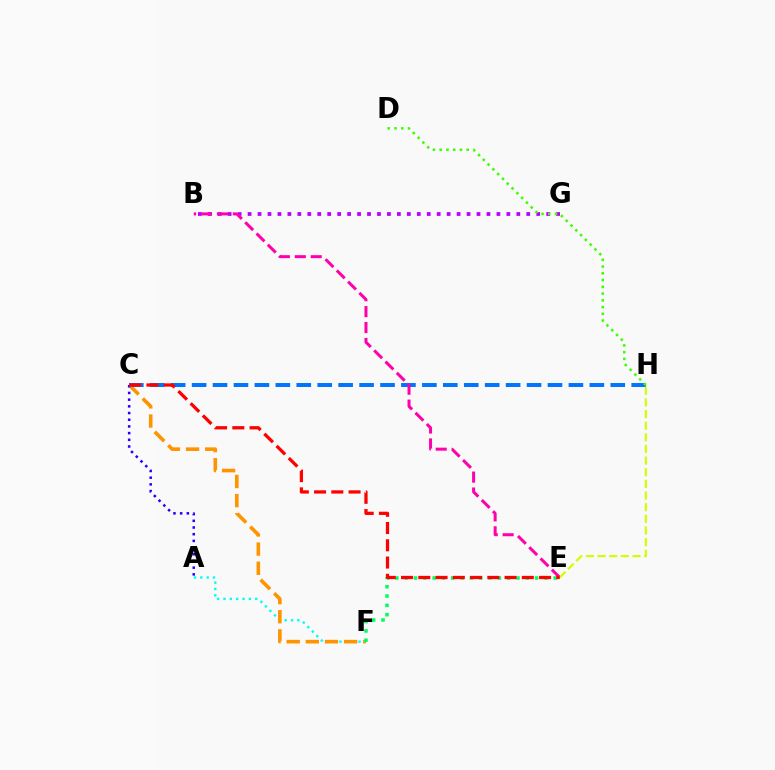{('A', 'F'): [{'color': '#00fff6', 'line_style': 'dotted', 'thickness': 1.73}], ('C', 'F'): [{'color': '#ff9400', 'line_style': 'dashed', 'thickness': 2.6}], ('A', 'C'): [{'color': '#2500ff', 'line_style': 'dotted', 'thickness': 1.82}], ('E', 'F'): [{'color': '#00ff5c', 'line_style': 'dotted', 'thickness': 2.53}], ('C', 'H'): [{'color': '#0074ff', 'line_style': 'dashed', 'thickness': 2.84}], ('B', 'G'): [{'color': '#b900ff', 'line_style': 'dotted', 'thickness': 2.7}], ('B', 'E'): [{'color': '#ff00ac', 'line_style': 'dashed', 'thickness': 2.16}], ('E', 'H'): [{'color': '#d1ff00', 'line_style': 'dashed', 'thickness': 1.58}], ('D', 'H'): [{'color': '#3dff00', 'line_style': 'dotted', 'thickness': 1.83}], ('C', 'E'): [{'color': '#ff0000', 'line_style': 'dashed', 'thickness': 2.34}]}